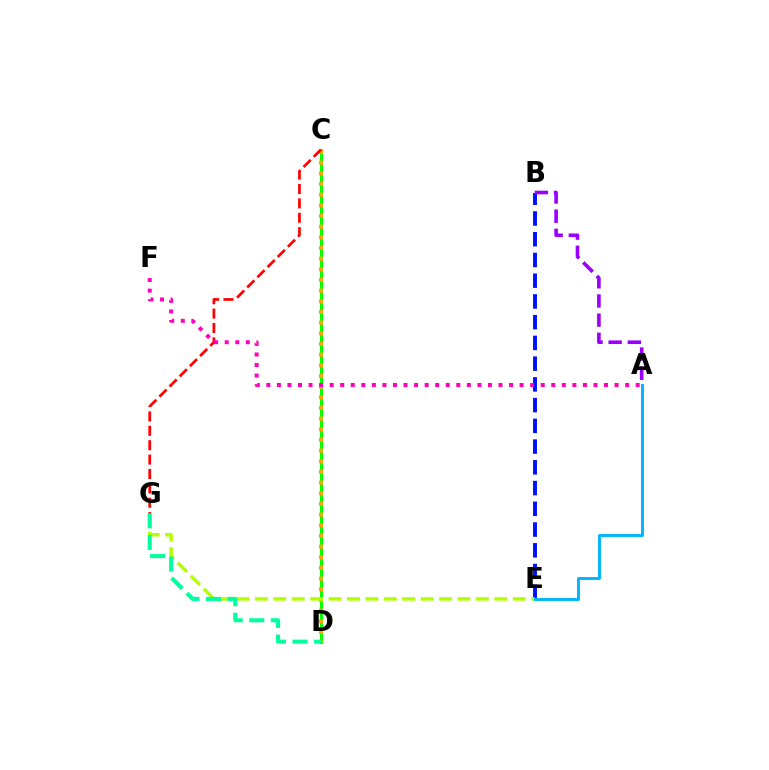{('B', 'E'): [{'color': '#0010ff', 'line_style': 'dashed', 'thickness': 2.82}], ('C', 'D'): [{'color': '#08ff00', 'line_style': 'solid', 'thickness': 2.21}, {'color': '#ffa500', 'line_style': 'dotted', 'thickness': 2.9}], ('A', 'B'): [{'color': '#9b00ff', 'line_style': 'dashed', 'thickness': 2.6}], ('E', 'G'): [{'color': '#b3ff00', 'line_style': 'dashed', 'thickness': 2.5}], ('D', 'G'): [{'color': '#00ff9d', 'line_style': 'dashed', 'thickness': 2.93}], ('C', 'G'): [{'color': '#ff0000', 'line_style': 'dashed', 'thickness': 1.95}], ('A', 'E'): [{'color': '#00b5ff', 'line_style': 'solid', 'thickness': 2.1}], ('A', 'F'): [{'color': '#ff00bd', 'line_style': 'dotted', 'thickness': 2.87}]}